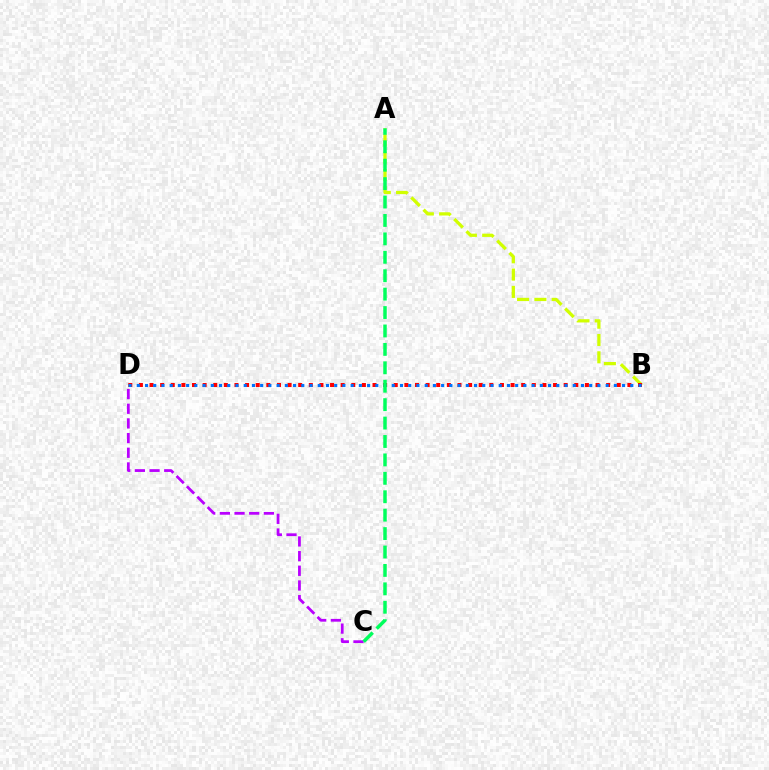{('A', 'B'): [{'color': '#d1ff00', 'line_style': 'dashed', 'thickness': 2.35}], ('C', 'D'): [{'color': '#b900ff', 'line_style': 'dashed', 'thickness': 1.99}], ('B', 'D'): [{'color': '#ff0000', 'line_style': 'dotted', 'thickness': 2.89}, {'color': '#0074ff', 'line_style': 'dotted', 'thickness': 2.23}], ('A', 'C'): [{'color': '#00ff5c', 'line_style': 'dashed', 'thickness': 2.5}]}